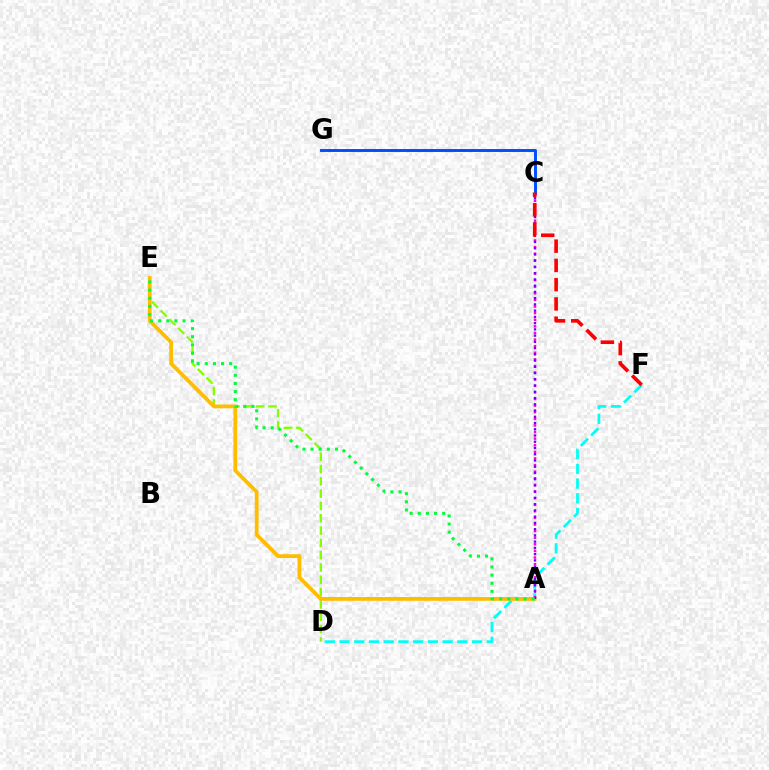{('D', 'E'): [{'color': '#84ff00', 'line_style': 'dashed', 'thickness': 1.67}], ('D', 'F'): [{'color': '#00fff6', 'line_style': 'dashed', 'thickness': 2.0}], ('A', 'C'): [{'color': '#ff00cf', 'line_style': 'dotted', 'thickness': 1.79}, {'color': '#7200ff', 'line_style': 'dotted', 'thickness': 1.7}], ('C', 'G'): [{'color': '#004bff', 'line_style': 'solid', 'thickness': 2.1}], ('A', 'E'): [{'color': '#ffbd00', 'line_style': 'solid', 'thickness': 2.72}, {'color': '#00ff39', 'line_style': 'dotted', 'thickness': 2.21}], ('C', 'F'): [{'color': '#ff0000', 'line_style': 'dashed', 'thickness': 2.62}]}